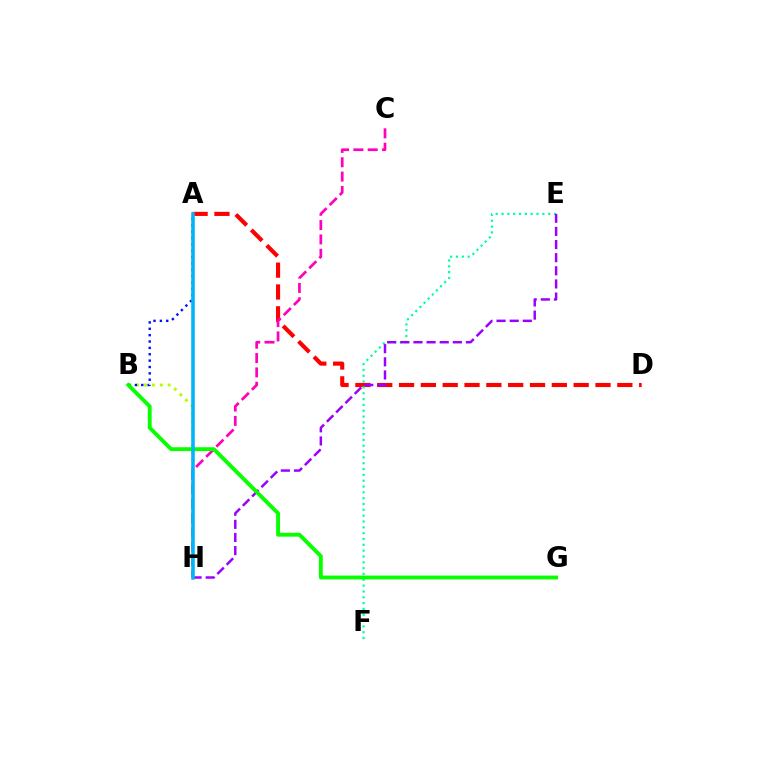{('B', 'H'): [{'color': '#b3ff00', 'line_style': 'dotted', 'thickness': 2.14}], ('A', 'D'): [{'color': '#ff0000', 'line_style': 'dashed', 'thickness': 2.97}], ('C', 'H'): [{'color': '#ff00bd', 'line_style': 'dashed', 'thickness': 1.95}], ('E', 'F'): [{'color': '#00ff9d', 'line_style': 'dotted', 'thickness': 1.58}], ('E', 'H'): [{'color': '#9b00ff', 'line_style': 'dashed', 'thickness': 1.78}], ('A', 'B'): [{'color': '#0010ff', 'line_style': 'dotted', 'thickness': 1.73}], ('B', 'G'): [{'color': '#08ff00', 'line_style': 'solid', 'thickness': 2.78}], ('A', 'H'): [{'color': '#ffa500', 'line_style': 'solid', 'thickness': 1.76}, {'color': '#00b5ff', 'line_style': 'solid', 'thickness': 2.52}]}